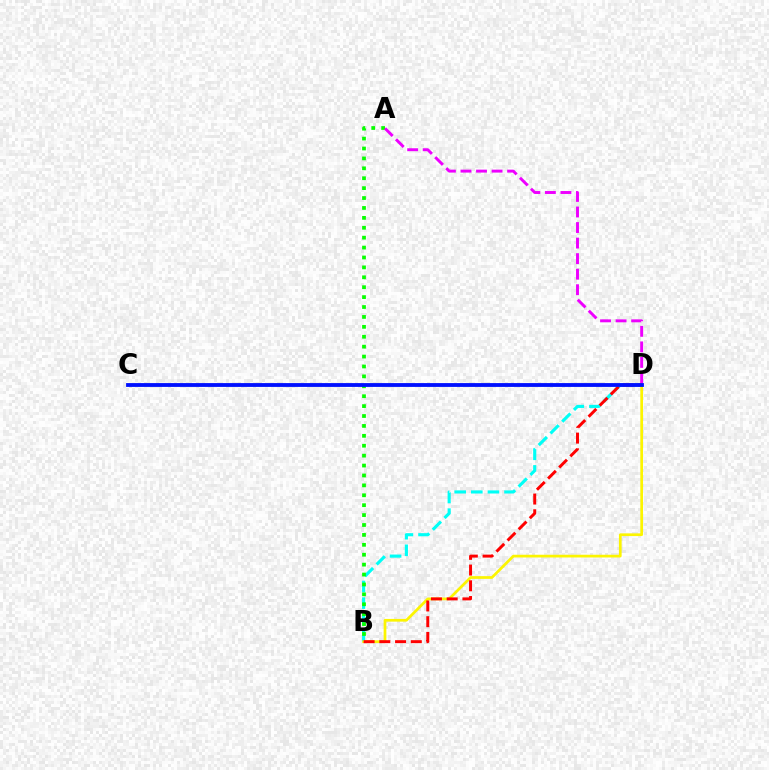{('B', 'D'): [{'color': '#00fff6', 'line_style': 'dashed', 'thickness': 2.26}, {'color': '#fcf500', 'line_style': 'solid', 'thickness': 1.96}, {'color': '#ff0000', 'line_style': 'dashed', 'thickness': 2.14}], ('A', 'B'): [{'color': '#08ff00', 'line_style': 'dotted', 'thickness': 2.69}], ('A', 'D'): [{'color': '#ee00ff', 'line_style': 'dashed', 'thickness': 2.11}], ('C', 'D'): [{'color': '#0010ff', 'line_style': 'solid', 'thickness': 2.75}]}